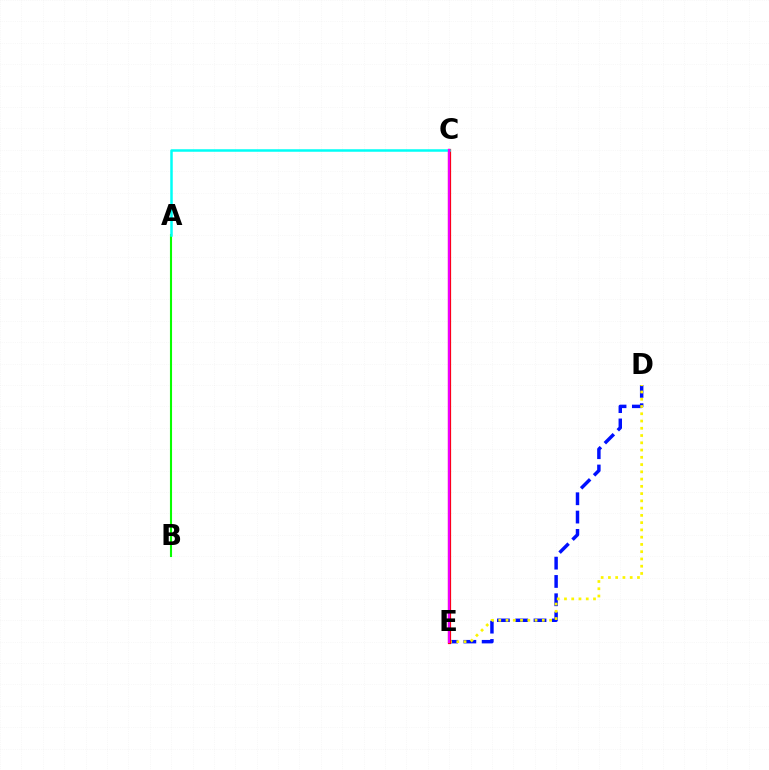{('D', 'E'): [{'color': '#0010ff', 'line_style': 'dashed', 'thickness': 2.49}, {'color': '#fcf500', 'line_style': 'dotted', 'thickness': 1.97}], ('A', 'B'): [{'color': '#08ff00', 'line_style': 'solid', 'thickness': 1.52}], ('C', 'E'): [{'color': '#ff0000', 'line_style': 'solid', 'thickness': 2.31}, {'color': '#ee00ff', 'line_style': 'solid', 'thickness': 1.6}], ('A', 'C'): [{'color': '#00fff6', 'line_style': 'solid', 'thickness': 1.8}]}